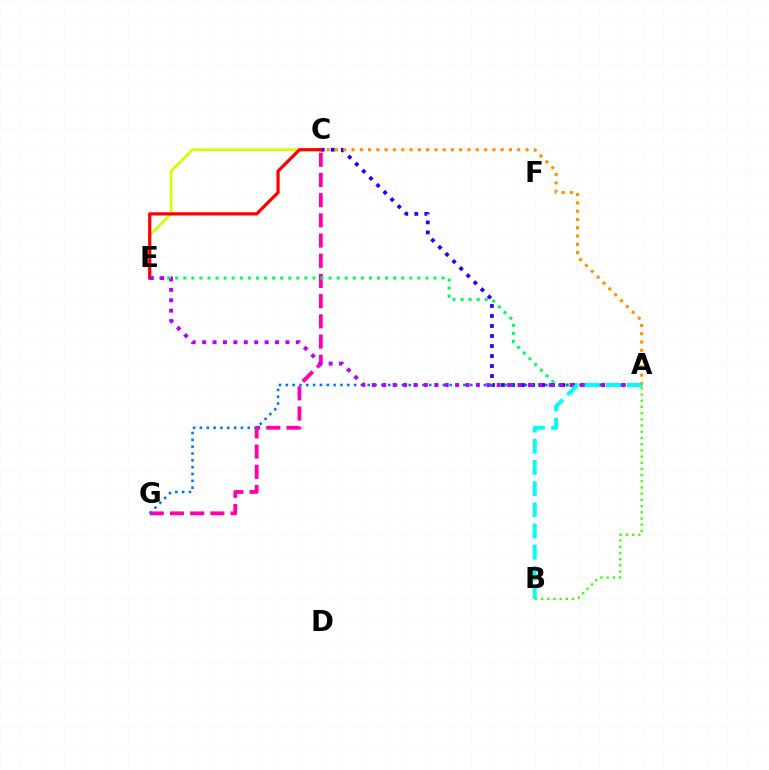{('C', 'G'): [{'color': '#ff00ac', 'line_style': 'dashed', 'thickness': 2.74}], ('C', 'E'): [{'color': '#d1ff00', 'line_style': 'solid', 'thickness': 1.96}, {'color': '#ff0000', 'line_style': 'solid', 'thickness': 2.32}], ('A', 'E'): [{'color': '#00ff5c', 'line_style': 'dotted', 'thickness': 2.19}, {'color': '#b900ff', 'line_style': 'dotted', 'thickness': 2.83}], ('A', 'C'): [{'color': '#2500ff', 'line_style': 'dotted', 'thickness': 2.72}, {'color': '#ff9400', 'line_style': 'dotted', 'thickness': 2.25}], ('A', 'G'): [{'color': '#0074ff', 'line_style': 'dotted', 'thickness': 1.86}], ('A', 'B'): [{'color': '#00fff6', 'line_style': 'dashed', 'thickness': 2.88}, {'color': '#3dff00', 'line_style': 'dotted', 'thickness': 1.68}]}